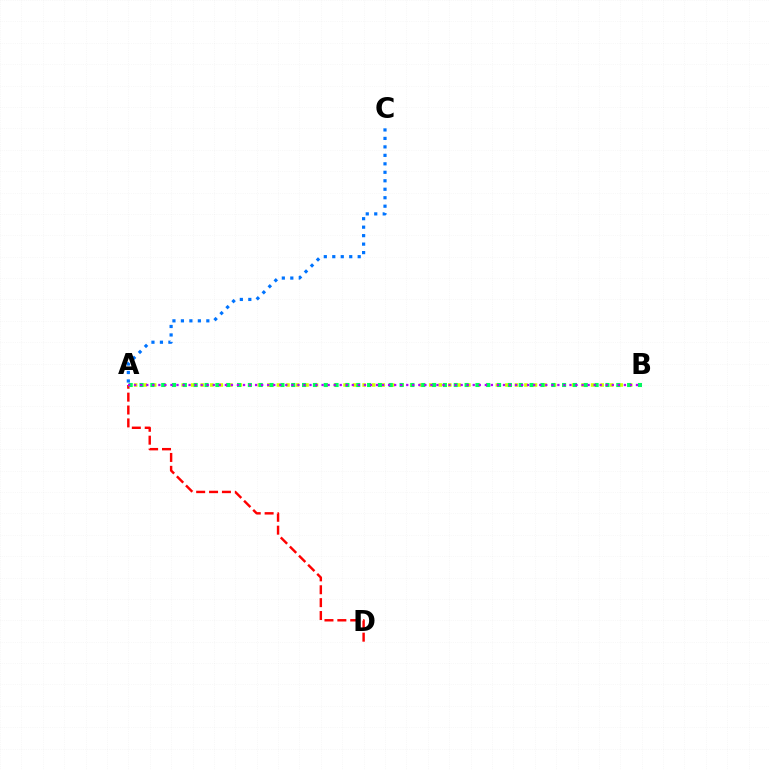{('A', 'D'): [{'color': '#ff0000', 'line_style': 'dashed', 'thickness': 1.75}], ('A', 'B'): [{'color': '#d1ff00', 'line_style': 'dotted', 'thickness': 2.59}, {'color': '#00ff5c', 'line_style': 'dotted', 'thickness': 2.94}, {'color': '#b900ff', 'line_style': 'dotted', 'thickness': 1.64}], ('A', 'C'): [{'color': '#0074ff', 'line_style': 'dotted', 'thickness': 2.3}]}